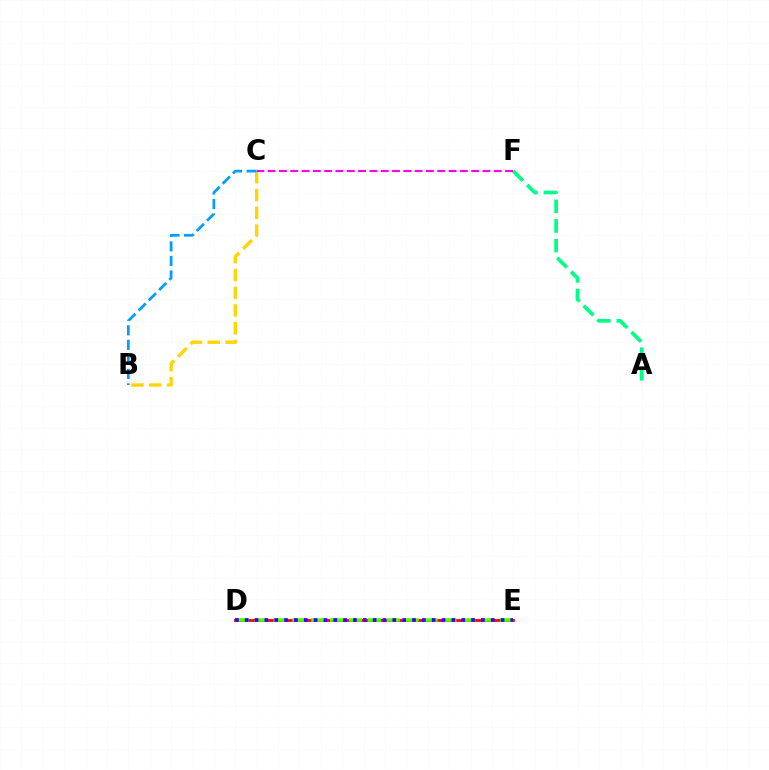{('D', 'E'): [{'color': '#ff0000', 'line_style': 'solid', 'thickness': 2.01}, {'color': '#4fff00', 'line_style': 'dashed', 'thickness': 2.56}, {'color': '#3700ff', 'line_style': 'dotted', 'thickness': 2.67}], ('B', 'C'): [{'color': '#ffd500', 'line_style': 'dashed', 'thickness': 2.41}, {'color': '#009eff', 'line_style': 'dashed', 'thickness': 1.97}], ('A', 'F'): [{'color': '#00ff86', 'line_style': 'dashed', 'thickness': 2.66}], ('C', 'F'): [{'color': '#ff00ed', 'line_style': 'dashed', 'thickness': 1.54}]}